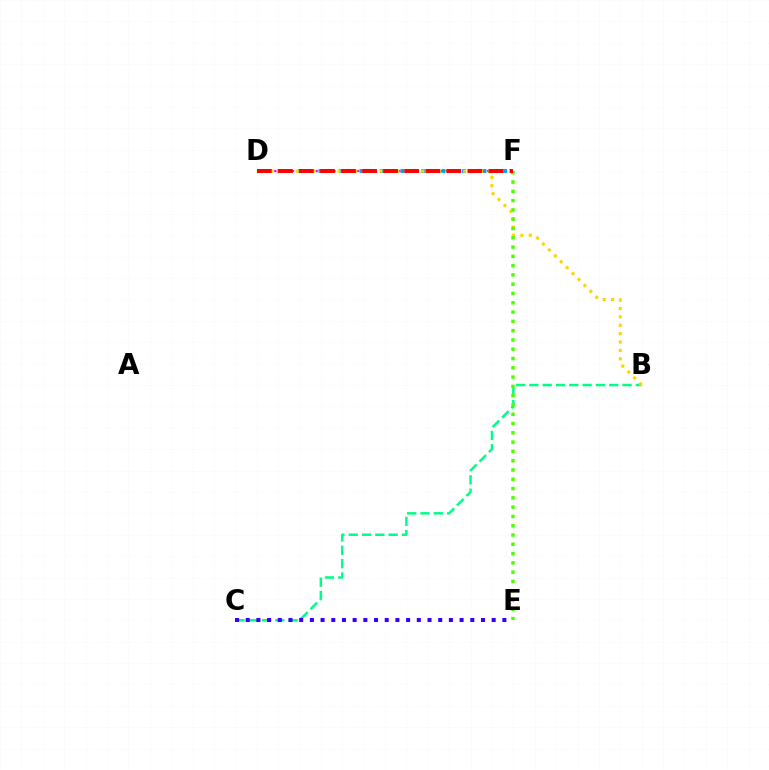{('D', 'F'): [{'color': '#ff00ed', 'line_style': 'dotted', 'thickness': 1.61}, {'color': '#009eff', 'line_style': 'dotted', 'thickness': 2.79}, {'color': '#ff0000', 'line_style': 'dashed', 'thickness': 2.86}], ('B', 'C'): [{'color': '#00ff86', 'line_style': 'dashed', 'thickness': 1.81}], ('C', 'E'): [{'color': '#3700ff', 'line_style': 'dotted', 'thickness': 2.91}], ('B', 'D'): [{'color': '#ffd500', 'line_style': 'dotted', 'thickness': 2.28}], ('E', 'F'): [{'color': '#4fff00', 'line_style': 'dotted', 'thickness': 2.52}]}